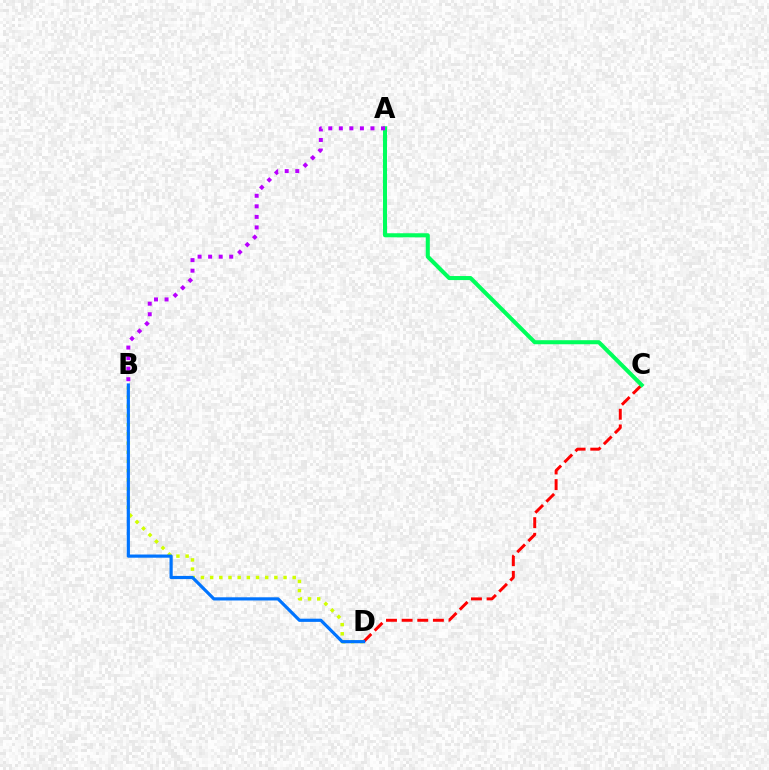{('C', 'D'): [{'color': '#ff0000', 'line_style': 'dashed', 'thickness': 2.12}], ('B', 'D'): [{'color': '#d1ff00', 'line_style': 'dotted', 'thickness': 2.49}, {'color': '#0074ff', 'line_style': 'solid', 'thickness': 2.29}], ('A', 'C'): [{'color': '#00ff5c', 'line_style': 'solid', 'thickness': 2.91}], ('A', 'B'): [{'color': '#b900ff', 'line_style': 'dotted', 'thickness': 2.87}]}